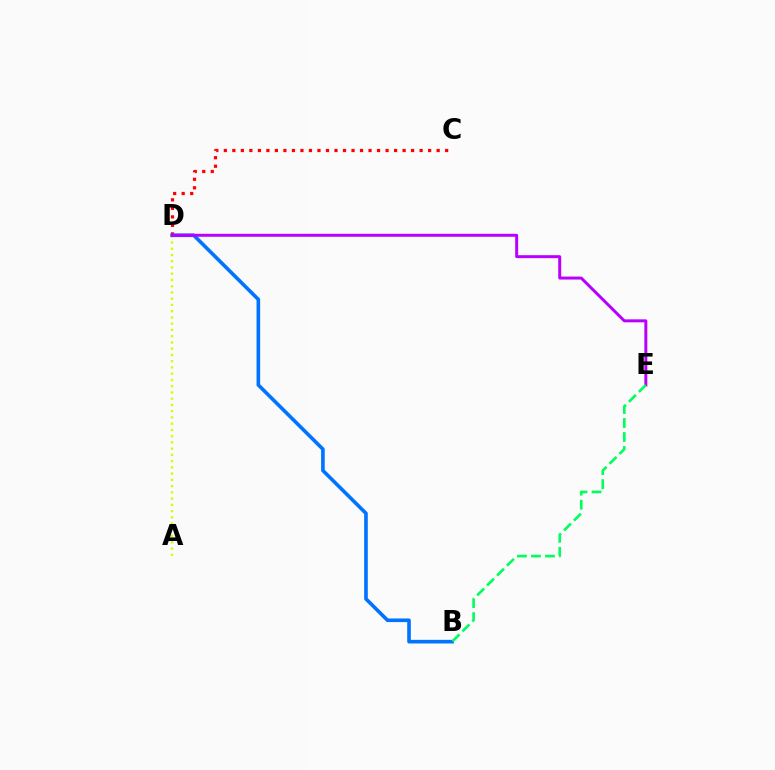{('A', 'D'): [{'color': '#d1ff00', 'line_style': 'dotted', 'thickness': 1.7}], ('C', 'D'): [{'color': '#ff0000', 'line_style': 'dotted', 'thickness': 2.31}], ('B', 'D'): [{'color': '#0074ff', 'line_style': 'solid', 'thickness': 2.61}], ('D', 'E'): [{'color': '#b900ff', 'line_style': 'solid', 'thickness': 2.15}], ('B', 'E'): [{'color': '#00ff5c', 'line_style': 'dashed', 'thickness': 1.91}]}